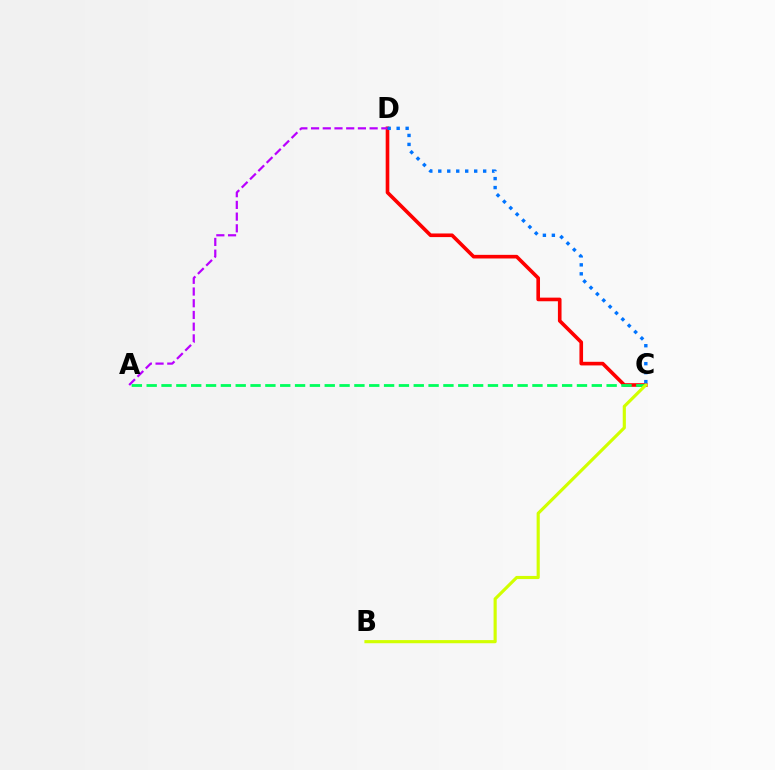{('C', 'D'): [{'color': '#ff0000', 'line_style': 'solid', 'thickness': 2.61}, {'color': '#0074ff', 'line_style': 'dotted', 'thickness': 2.44}], ('A', 'D'): [{'color': '#b900ff', 'line_style': 'dashed', 'thickness': 1.59}], ('A', 'C'): [{'color': '#00ff5c', 'line_style': 'dashed', 'thickness': 2.02}], ('B', 'C'): [{'color': '#d1ff00', 'line_style': 'solid', 'thickness': 2.26}]}